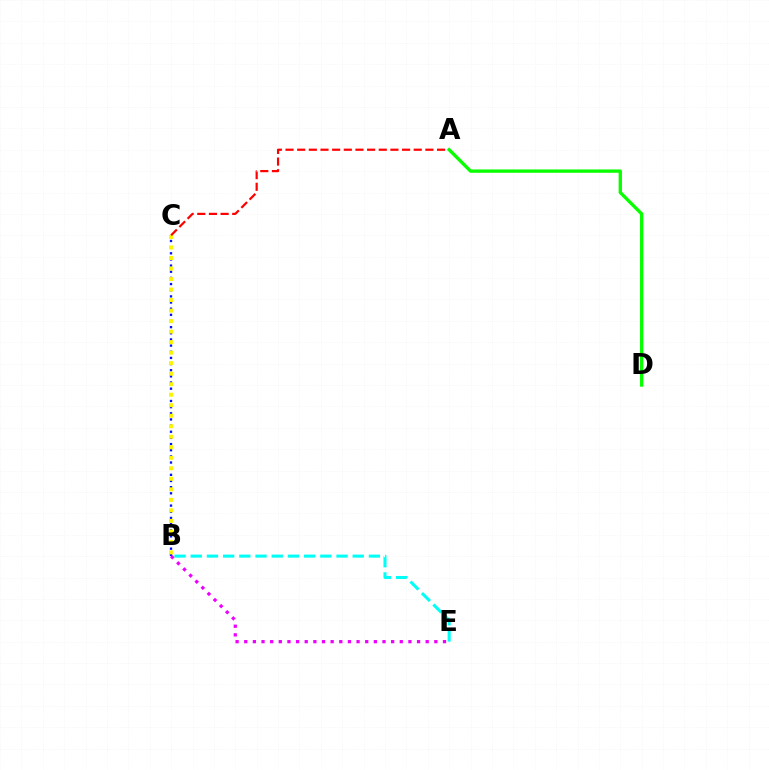{('B', 'C'): [{'color': '#0010ff', 'line_style': 'dotted', 'thickness': 1.67}, {'color': '#fcf500', 'line_style': 'dotted', 'thickness': 2.86}], ('B', 'E'): [{'color': '#00fff6', 'line_style': 'dashed', 'thickness': 2.2}, {'color': '#ee00ff', 'line_style': 'dotted', 'thickness': 2.35}], ('A', 'C'): [{'color': '#ff0000', 'line_style': 'dashed', 'thickness': 1.58}], ('A', 'D'): [{'color': '#08ff00', 'line_style': 'solid', 'thickness': 2.4}]}